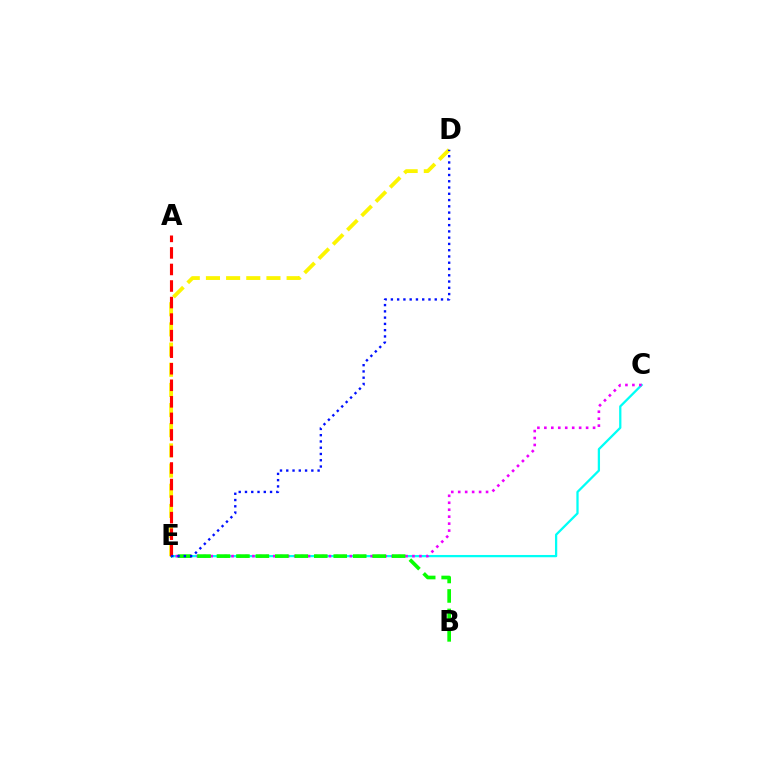{('C', 'E'): [{'color': '#00fff6', 'line_style': 'solid', 'thickness': 1.64}, {'color': '#ee00ff', 'line_style': 'dotted', 'thickness': 1.89}], ('B', 'E'): [{'color': '#08ff00', 'line_style': 'dashed', 'thickness': 2.64}], ('D', 'E'): [{'color': '#fcf500', 'line_style': 'dashed', 'thickness': 2.74}, {'color': '#0010ff', 'line_style': 'dotted', 'thickness': 1.7}], ('A', 'E'): [{'color': '#ff0000', 'line_style': 'dashed', 'thickness': 2.25}]}